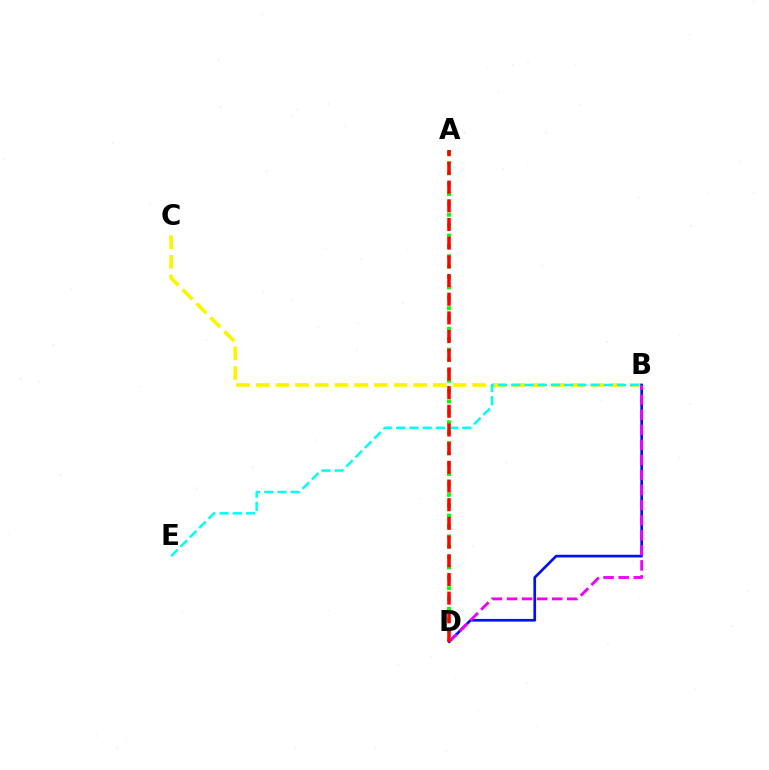{('B', 'C'): [{'color': '#fcf500', 'line_style': 'dashed', 'thickness': 2.67}], ('B', 'D'): [{'color': '#0010ff', 'line_style': 'solid', 'thickness': 1.93}, {'color': '#ee00ff', 'line_style': 'dashed', 'thickness': 2.05}], ('A', 'D'): [{'color': '#08ff00', 'line_style': 'dotted', 'thickness': 2.82}, {'color': '#ff0000', 'line_style': 'dashed', 'thickness': 2.54}], ('B', 'E'): [{'color': '#00fff6', 'line_style': 'dashed', 'thickness': 1.8}]}